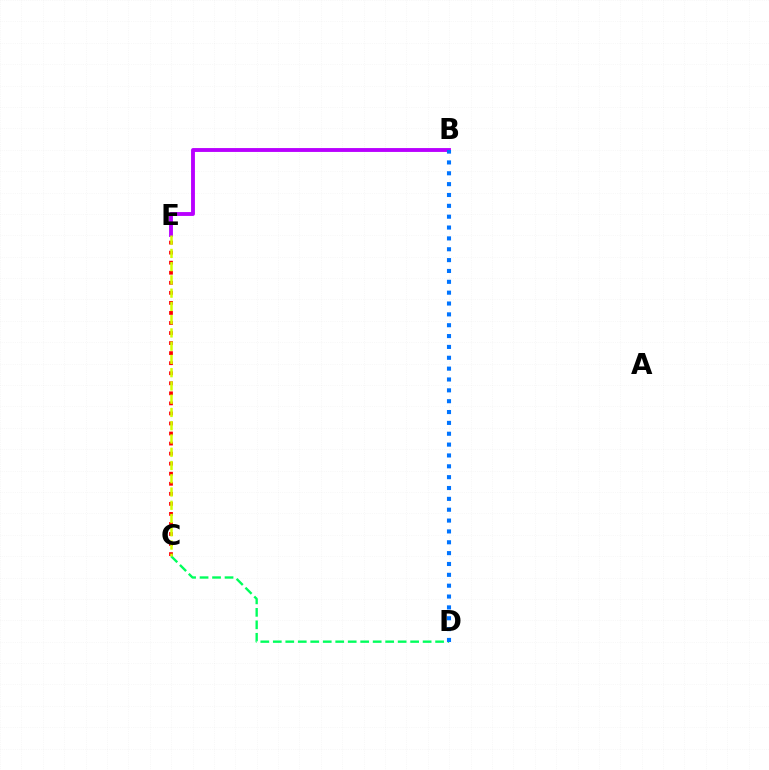{('C', 'E'): [{'color': '#ff0000', 'line_style': 'dotted', 'thickness': 2.73}, {'color': '#d1ff00', 'line_style': 'dashed', 'thickness': 1.8}], ('B', 'E'): [{'color': '#b900ff', 'line_style': 'solid', 'thickness': 2.78}], ('C', 'D'): [{'color': '#00ff5c', 'line_style': 'dashed', 'thickness': 1.7}], ('B', 'D'): [{'color': '#0074ff', 'line_style': 'dotted', 'thickness': 2.95}]}